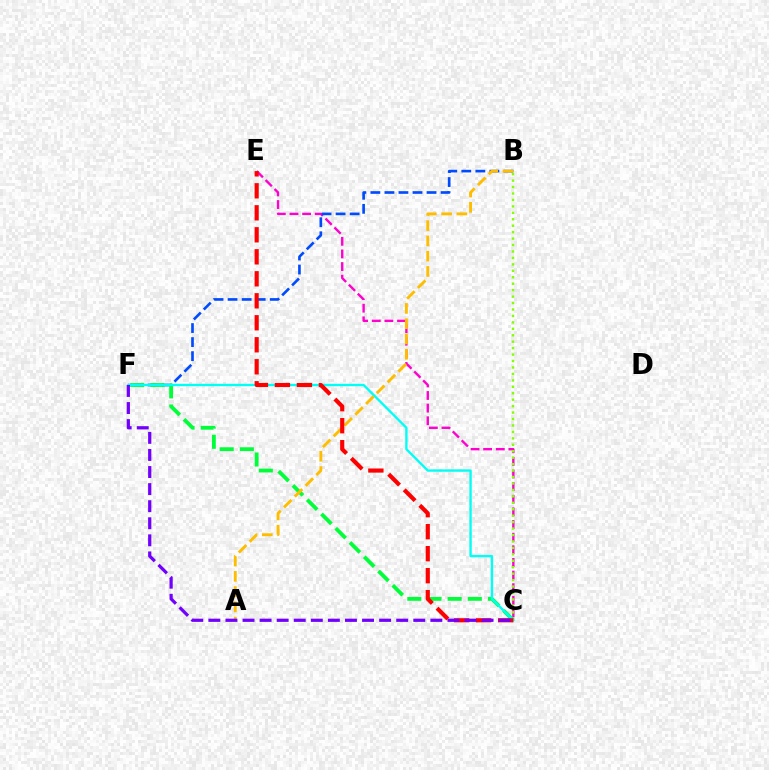{('C', 'E'): [{'color': '#ff00cf', 'line_style': 'dashed', 'thickness': 1.72}, {'color': '#ff0000', 'line_style': 'dashed', 'thickness': 2.99}], ('B', 'C'): [{'color': '#84ff00', 'line_style': 'dotted', 'thickness': 1.75}], ('B', 'F'): [{'color': '#004bff', 'line_style': 'dashed', 'thickness': 1.91}], ('C', 'F'): [{'color': '#00ff39', 'line_style': 'dashed', 'thickness': 2.74}, {'color': '#00fff6', 'line_style': 'solid', 'thickness': 1.68}, {'color': '#7200ff', 'line_style': 'dashed', 'thickness': 2.32}], ('A', 'B'): [{'color': '#ffbd00', 'line_style': 'dashed', 'thickness': 2.08}]}